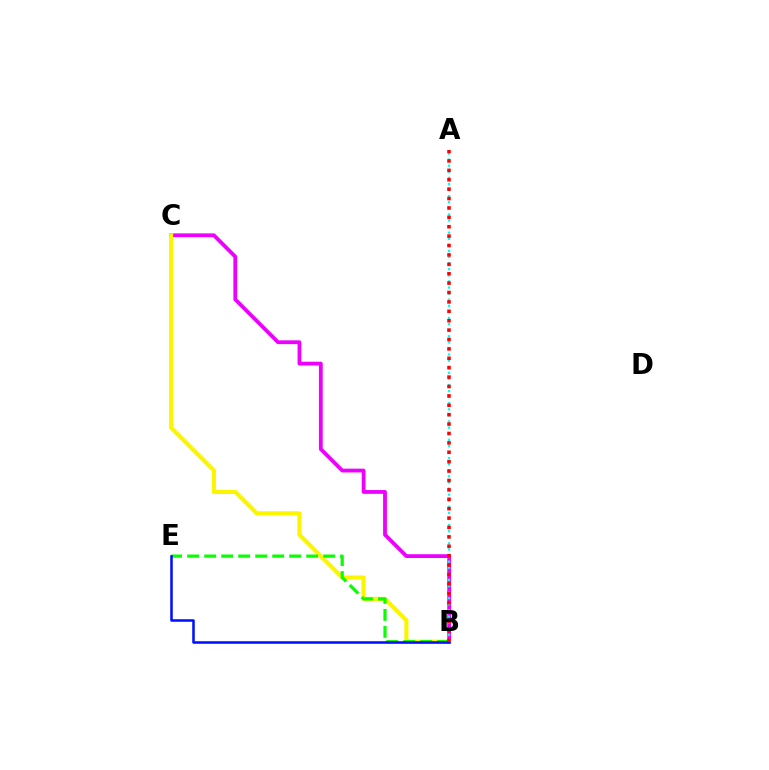{('B', 'C'): [{'color': '#ee00ff', 'line_style': 'solid', 'thickness': 2.73}, {'color': '#fcf500', 'line_style': 'solid', 'thickness': 2.96}], ('B', 'E'): [{'color': '#08ff00', 'line_style': 'dashed', 'thickness': 2.31}, {'color': '#0010ff', 'line_style': 'solid', 'thickness': 1.83}], ('A', 'B'): [{'color': '#00fff6', 'line_style': 'dotted', 'thickness': 1.66}, {'color': '#ff0000', 'line_style': 'dotted', 'thickness': 2.55}]}